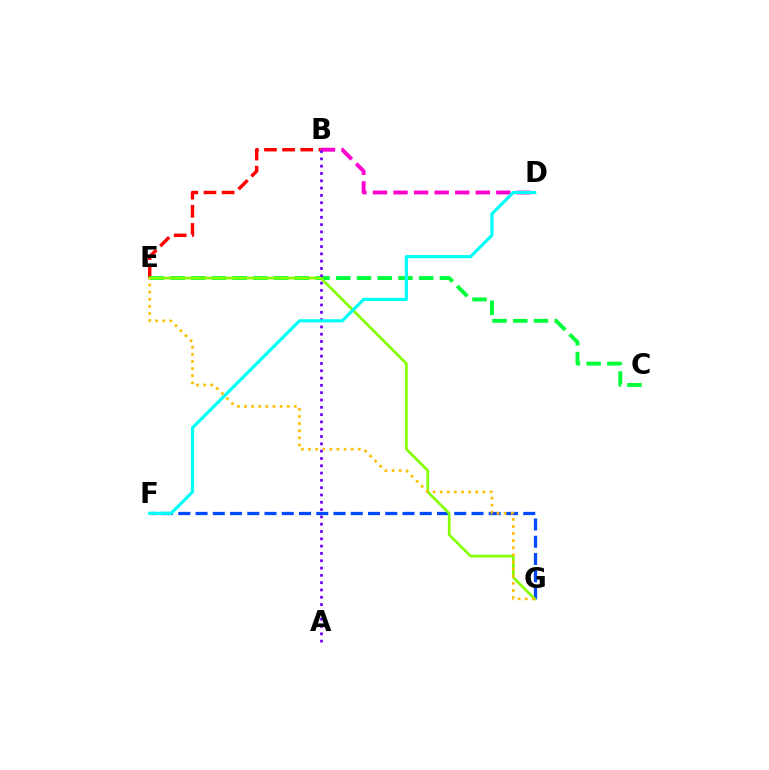{('B', 'E'): [{'color': '#ff0000', 'line_style': 'dashed', 'thickness': 2.46}], ('B', 'D'): [{'color': '#ff00cf', 'line_style': 'dashed', 'thickness': 2.79}], ('C', 'E'): [{'color': '#00ff39', 'line_style': 'dashed', 'thickness': 2.82}], ('F', 'G'): [{'color': '#004bff', 'line_style': 'dashed', 'thickness': 2.34}], ('A', 'B'): [{'color': '#7200ff', 'line_style': 'dotted', 'thickness': 1.99}], ('E', 'G'): [{'color': '#84ff00', 'line_style': 'solid', 'thickness': 1.94}, {'color': '#ffbd00', 'line_style': 'dotted', 'thickness': 1.93}], ('D', 'F'): [{'color': '#00fff6', 'line_style': 'solid', 'thickness': 2.29}]}